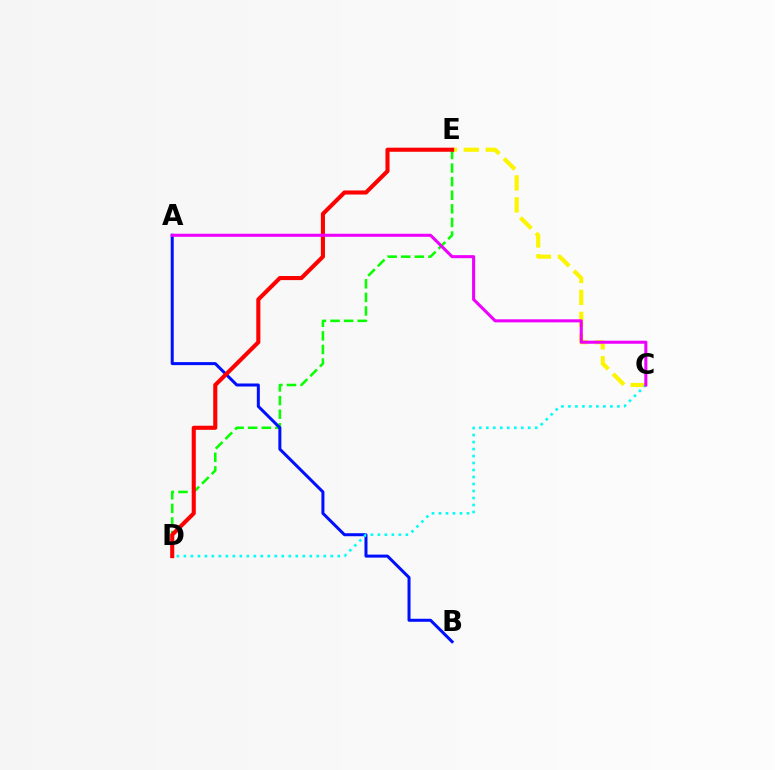{('C', 'E'): [{'color': '#fcf500', 'line_style': 'dashed', 'thickness': 2.99}], ('D', 'E'): [{'color': '#08ff00', 'line_style': 'dashed', 'thickness': 1.85}, {'color': '#ff0000', 'line_style': 'solid', 'thickness': 2.94}], ('A', 'B'): [{'color': '#0010ff', 'line_style': 'solid', 'thickness': 2.17}], ('C', 'D'): [{'color': '#00fff6', 'line_style': 'dotted', 'thickness': 1.9}], ('A', 'C'): [{'color': '#ee00ff', 'line_style': 'solid', 'thickness': 2.2}]}